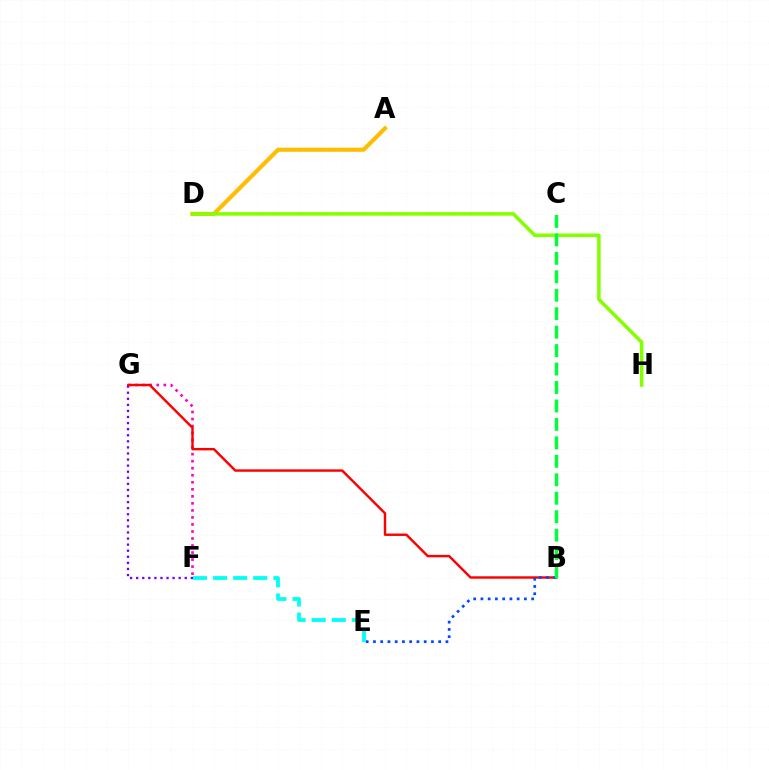{('A', 'D'): [{'color': '#ffbd00', 'line_style': 'solid', 'thickness': 2.96}], ('F', 'G'): [{'color': '#7200ff', 'line_style': 'dotted', 'thickness': 1.65}, {'color': '#ff00cf', 'line_style': 'dotted', 'thickness': 1.91}], ('B', 'G'): [{'color': '#ff0000', 'line_style': 'solid', 'thickness': 1.75}], ('D', 'H'): [{'color': '#84ff00', 'line_style': 'solid', 'thickness': 2.55}], ('B', 'E'): [{'color': '#004bff', 'line_style': 'dotted', 'thickness': 1.97}], ('B', 'C'): [{'color': '#00ff39', 'line_style': 'dashed', 'thickness': 2.51}], ('E', 'F'): [{'color': '#00fff6', 'line_style': 'dashed', 'thickness': 2.73}]}